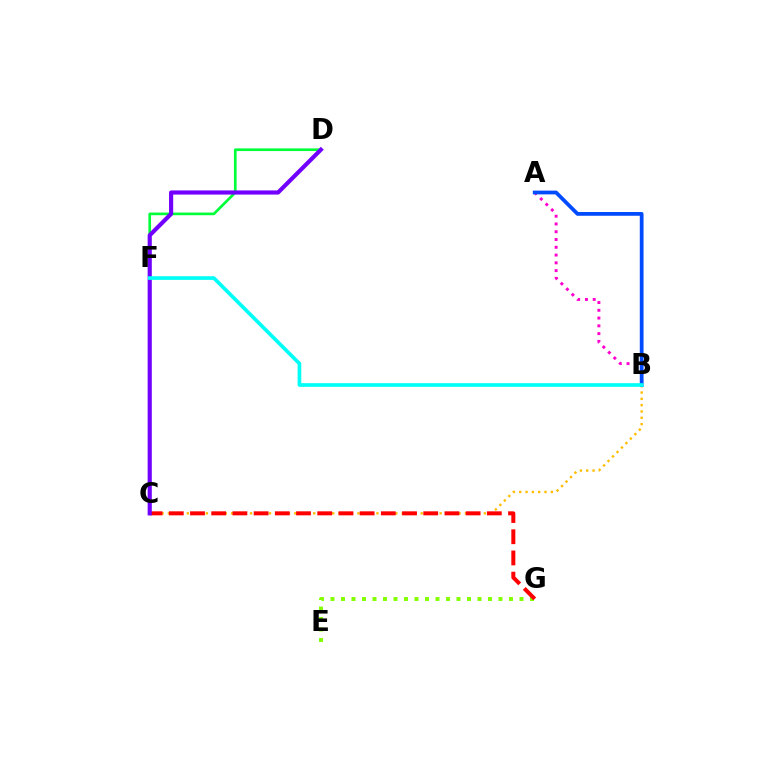{('B', 'C'): [{'color': '#ffbd00', 'line_style': 'dotted', 'thickness': 1.72}], ('D', 'F'): [{'color': '#00ff39', 'line_style': 'solid', 'thickness': 1.93}], ('E', 'G'): [{'color': '#84ff00', 'line_style': 'dotted', 'thickness': 2.85}], ('C', 'G'): [{'color': '#ff0000', 'line_style': 'dashed', 'thickness': 2.88}], ('A', 'B'): [{'color': '#ff00cf', 'line_style': 'dotted', 'thickness': 2.11}, {'color': '#004bff', 'line_style': 'solid', 'thickness': 2.71}], ('C', 'D'): [{'color': '#7200ff', 'line_style': 'solid', 'thickness': 2.99}], ('B', 'F'): [{'color': '#00fff6', 'line_style': 'solid', 'thickness': 2.64}]}